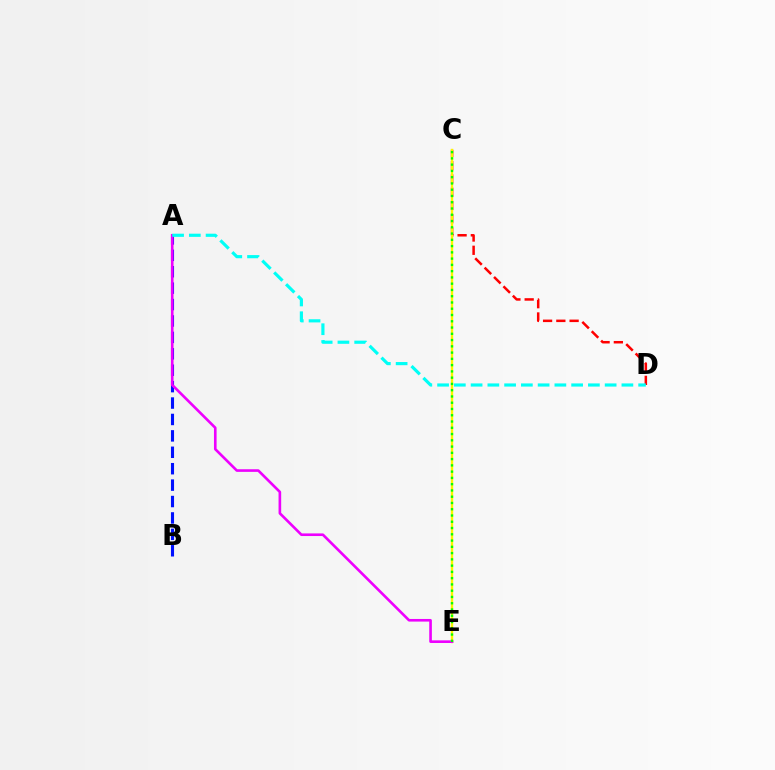{('C', 'D'): [{'color': '#ff0000', 'line_style': 'dashed', 'thickness': 1.8}], ('A', 'B'): [{'color': '#0010ff', 'line_style': 'dashed', 'thickness': 2.23}], ('C', 'E'): [{'color': '#fcf500', 'line_style': 'solid', 'thickness': 1.72}, {'color': '#08ff00', 'line_style': 'dotted', 'thickness': 1.7}], ('A', 'E'): [{'color': '#ee00ff', 'line_style': 'solid', 'thickness': 1.89}], ('A', 'D'): [{'color': '#00fff6', 'line_style': 'dashed', 'thickness': 2.28}]}